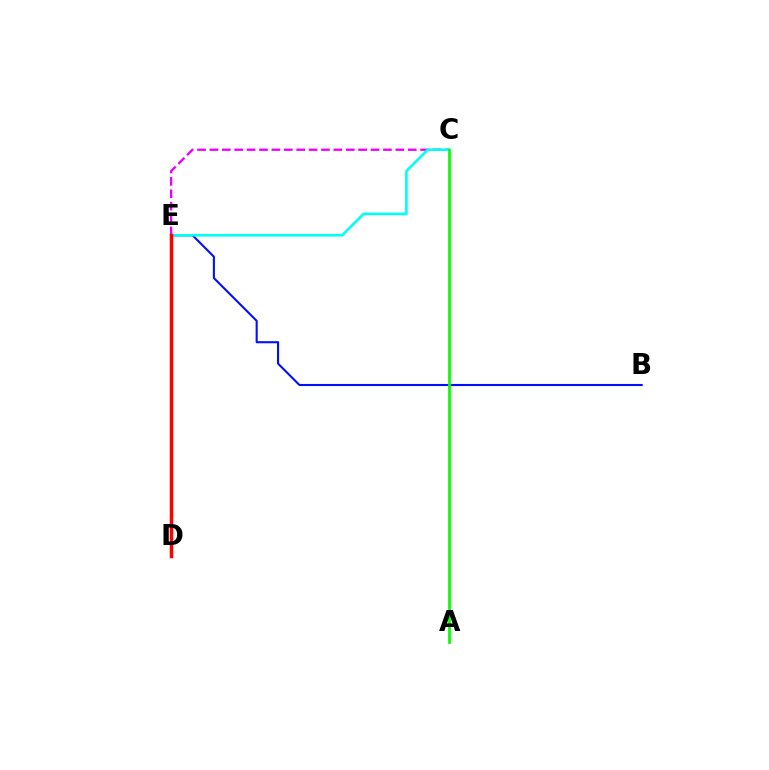{('C', 'E'): [{'color': '#ee00ff', 'line_style': 'dashed', 'thickness': 1.68}, {'color': '#00fff6', 'line_style': 'solid', 'thickness': 1.89}], ('D', 'E'): [{'color': '#fcf500', 'line_style': 'dashed', 'thickness': 1.56}, {'color': '#ff0000', 'line_style': 'solid', 'thickness': 2.5}], ('B', 'E'): [{'color': '#0010ff', 'line_style': 'solid', 'thickness': 1.5}], ('A', 'C'): [{'color': '#08ff00', 'line_style': 'solid', 'thickness': 1.97}]}